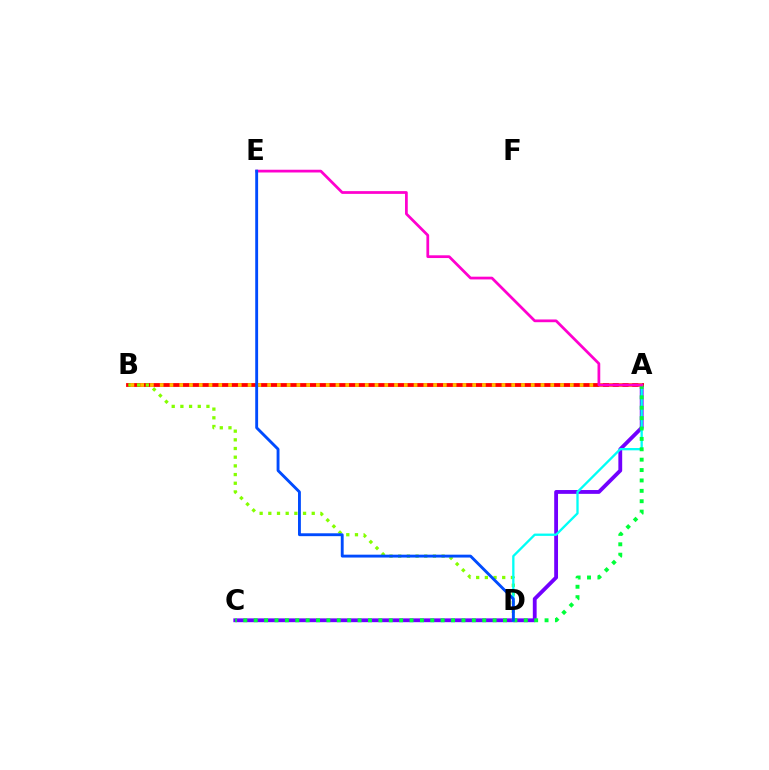{('A', 'C'): [{'color': '#7200ff', 'line_style': 'solid', 'thickness': 2.75}, {'color': '#00ff39', 'line_style': 'dotted', 'thickness': 2.82}], ('A', 'B'): [{'color': '#ff0000', 'line_style': 'solid', 'thickness': 2.74}, {'color': '#ffbd00', 'line_style': 'dotted', 'thickness': 2.65}], ('B', 'D'): [{'color': '#84ff00', 'line_style': 'dotted', 'thickness': 2.36}], ('A', 'D'): [{'color': '#00fff6', 'line_style': 'solid', 'thickness': 1.67}], ('A', 'E'): [{'color': '#ff00cf', 'line_style': 'solid', 'thickness': 1.98}], ('D', 'E'): [{'color': '#004bff', 'line_style': 'solid', 'thickness': 2.07}]}